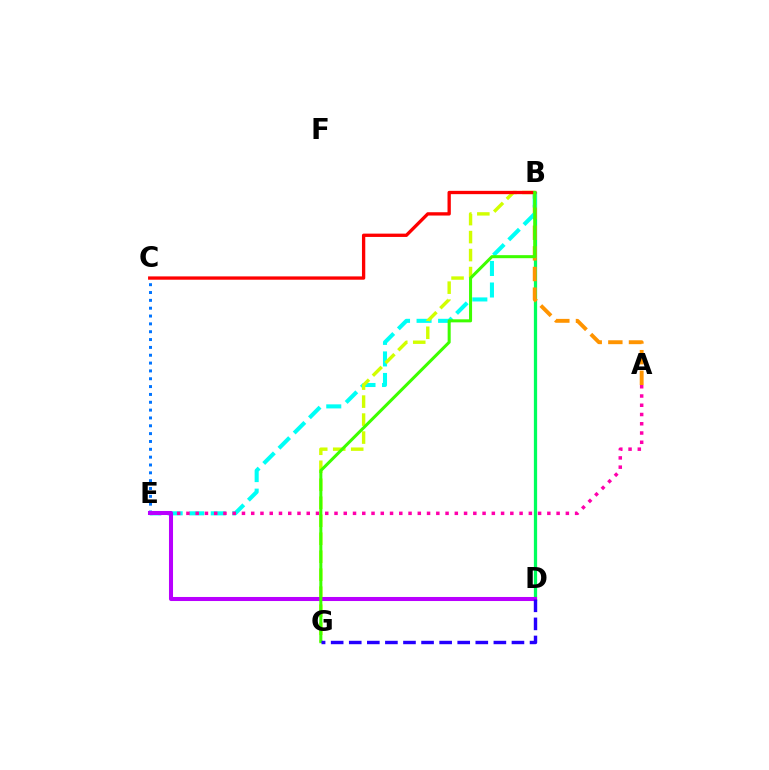{('B', 'D'): [{'color': '#00ff5c', 'line_style': 'solid', 'thickness': 2.34}], ('A', 'B'): [{'color': '#ff9400', 'line_style': 'dashed', 'thickness': 2.8}], ('B', 'E'): [{'color': '#00fff6', 'line_style': 'dashed', 'thickness': 2.93}], ('C', 'E'): [{'color': '#0074ff', 'line_style': 'dotted', 'thickness': 2.13}], ('A', 'E'): [{'color': '#ff00ac', 'line_style': 'dotted', 'thickness': 2.51}], ('B', 'G'): [{'color': '#d1ff00', 'line_style': 'dashed', 'thickness': 2.44}, {'color': '#3dff00', 'line_style': 'solid', 'thickness': 2.19}], ('D', 'E'): [{'color': '#b900ff', 'line_style': 'solid', 'thickness': 2.92}], ('B', 'C'): [{'color': '#ff0000', 'line_style': 'solid', 'thickness': 2.39}], ('D', 'G'): [{'color': '#2500ff', 'line_style': 'dashed', 'thickness': 2.46}]}